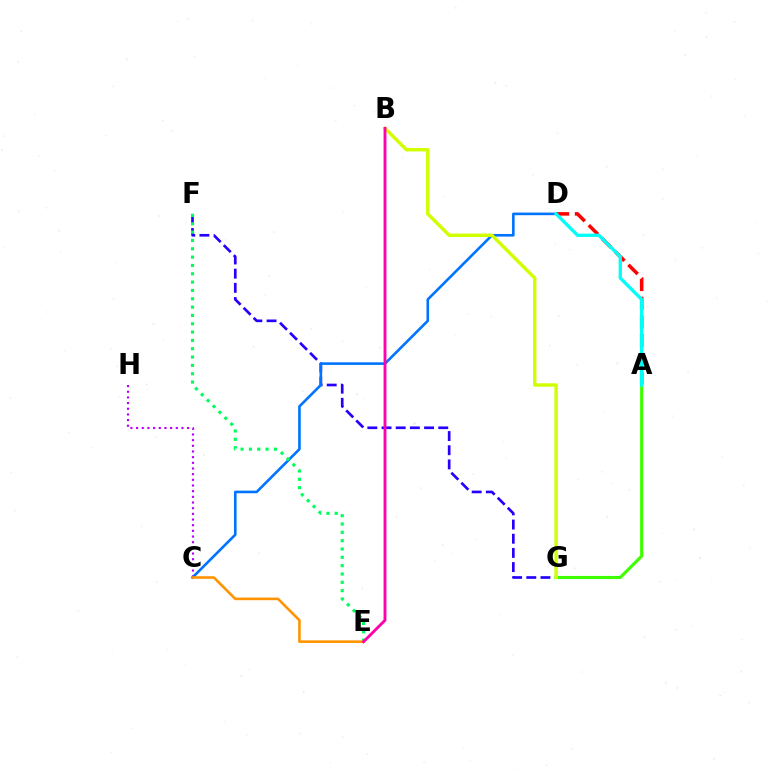{('C', 'H'): [{'color': '#b900ff', 'line_style': 'dotted', 'thickness': 1.54}], ('F', 'G'): [{'color': '#2500ff', 'line_style': 'dashed', 'thickness': 1.93}], ('A', 'G'): [{'color': '#3dff00', 'line_style': 'solid', 'thickness': 2.24}], ('A', 'D'): [{'color': '#ff0000', 'line_style': 'dashed', 'thickness': 2.54}, {'color': '#00fff6', 'line_style': 'solid', 'thickness': 2.37}], ('C', 'D'): [{'color': '#0074ff', 'line_style': 'solid', 'thickness': 1.88}], ('B', 'G'): [{'color': '#d1ff00', 'line_style': 'solid', 'thickness': 2.46}], ('E', 'F'): [{'color': '#00ff5c', 'line_style': 'dotted', 'thickness': 2.26}], ('C', 'E'): [{'color': '#ff9400', 'line_style': 'solid', 'thickness': 1.87}], ('B', 'E'): [{'color': '#ff00ac', 'line_style': 'solid', 'thickness': 2.06}]}